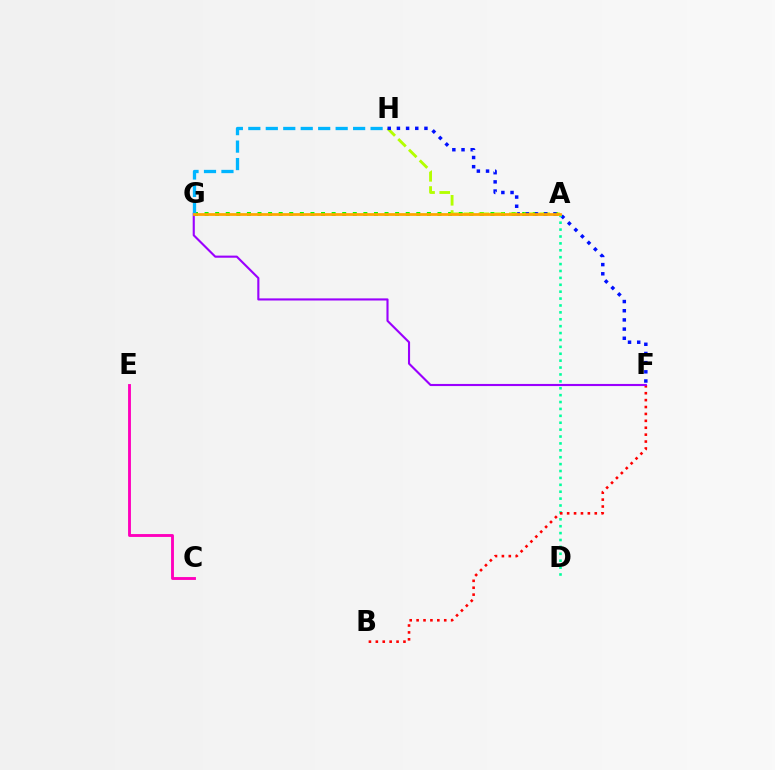{('A', 'G'): [{'color': '#08ff00', 'line_style': 'dotted', 'thickness': 2.88}, {'color': '#ffa500', 'line_style': 'solid', 'thickness': 1.99}], ('A', 'H'): [{'color': '#b3ff00', 'line_style': 'dashed', 'thickness': 2.06}], ('F', 'H'): [{'color': '#0010ff', 'line_style': 'dotted', 'thickness': 2.49}], ('C', 'E'): [{'color': '#ff00bd', 'line_style': 'solid', 'thickness': 2.07}], ('A', 'D'): [{'color': '#00ff9d', 'line_style': 'dotted', 'thickness': 1.87}], ('B', 'F'): [{'color': '#ff0000', 'line_style': 'dotted', 'thickness': 1.88}], ('F', 'G'): [{'color': '#9b00ff', 'line_style': 'solid', 'thickness': 1.53}], ('G', 'H'): [{'color': '#00b5ff', 'line_style': 'dashed', 'thickness': 2.37}]}